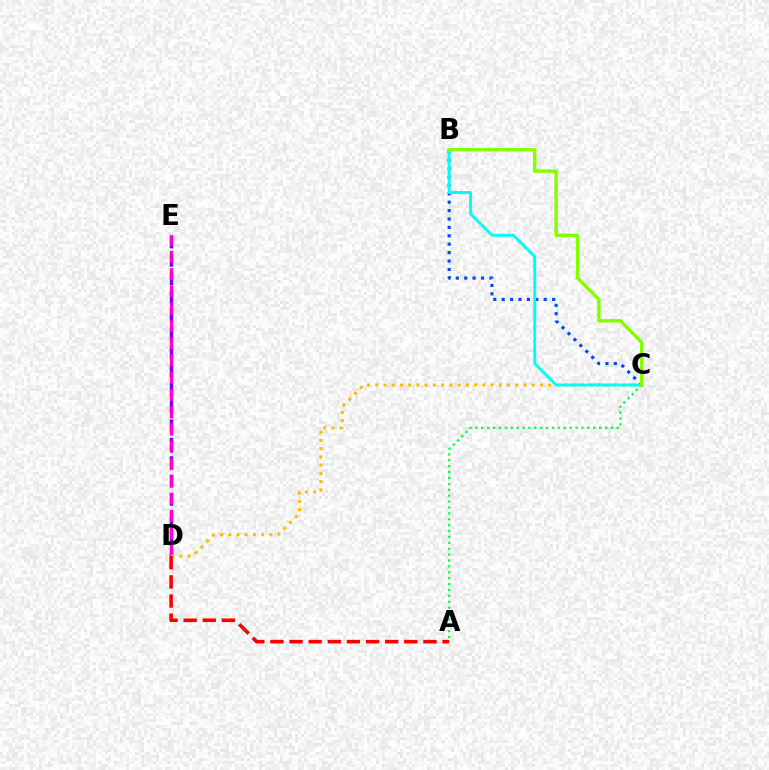{('D', 'E'): [{'color': '#7200ff', 'line_style': 'dashed', 'thickness': 2.5}, {'color': '#ff00cf', 'line_style': 'dashed', 'thickness': 2.35}], ('A', 'C'): [{'color': '#00ff39', 'line_style': 'dotted', 'thickness': 1.6}], ('B', 'C'): [{'color': '#004bff', 'line_style': 'dotted', 'thickness': 2.28}, {'color': '#00fff6', 'line_style': 'solid', 'thickness': 2.11}, {'color': '#84ff00', 'line_style': 'solid', 'thickness': 2.44}], ('C', 'D'): [{'color': '#ffbd00', 'line_style': 'dotted', 'thickness': 2.24}], ('A', 'D'): [{'color': '#ff0000', 'line_style': 'dashed', 'thickness': 2.6}]}